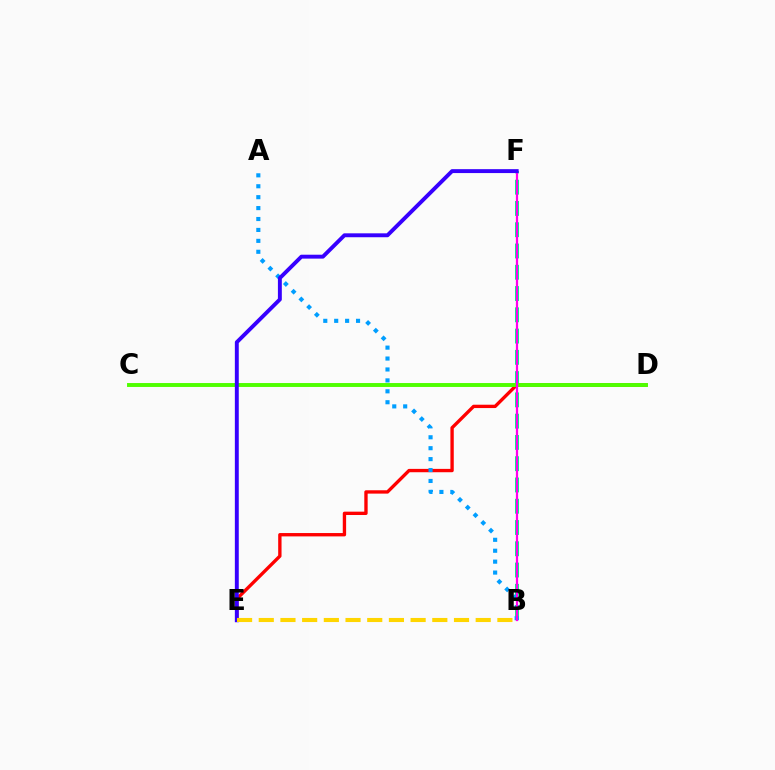{('D', 'E'): [{'color': '#ff0000', 'line_style': 'solid', 'thickness': 2.41}], ('B', 'F'): [{'color': '#00ff86', 'line_style': 'dashed', 'thickness': 2.89}, {'color': '#ff00ed', 'line_style': 'solid', 'thickness': 1.6}], ('C', 'D'): [{'color': '#4fff00', 'line_style': 'solid', 'thickness': 2.82}], ('A', 'B'): [{'color': '#009eff', 'line_style': 'dotted', 'thickness': 2.97}], ('E', 'F'): [{'color': '#3700ff', 'line_style': 'solid', 'thickness': 2.82}], ('B', 'E'): [{'color': '#ffd500', 'line_style': 'dashed', 'thickness': 2.95}]}